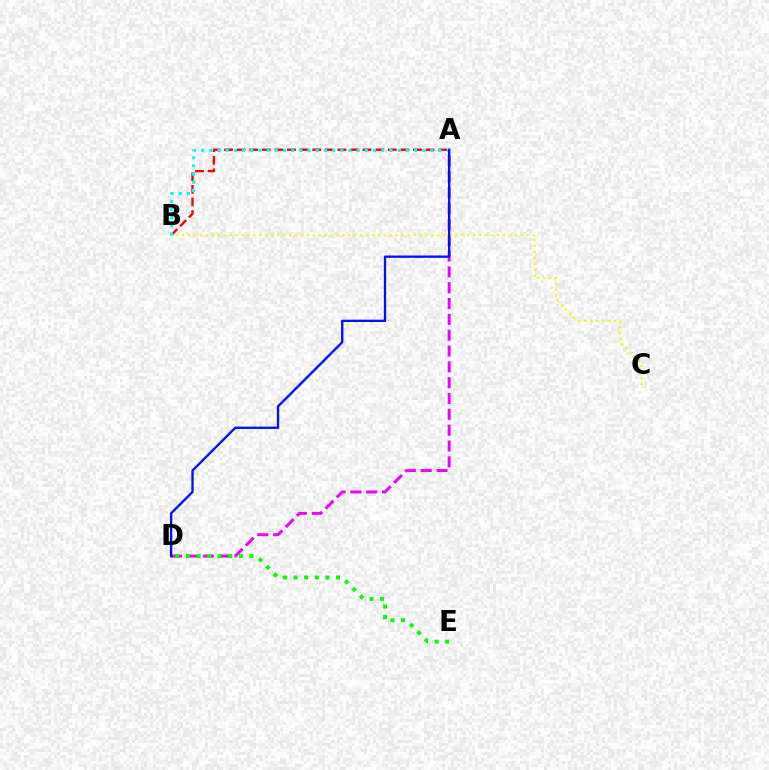{('A', 'D'): [{'color': '#ee00ff', 'line_style': 'dashed', 'thickness': 2.15}, {'color': '#0010ff', 'line_style': 'solid', 'thickness': 1.68}], ('A', 'B'): [{'color': '#ff0000', 'line_style': 'dashed', 'thickness': 1.71}, {'color': '#00fff6', 'line_style': 'dotted', 'thickness': 2.22}], ('B', 'C'): [{'color': '#fcf500', 'line_style': 'dotted', 'thickness': 1.61}], ('D', 'E'): [{'color': '#08ff00', 'line_style': 'dotted', 'thickness': 2.88}]}